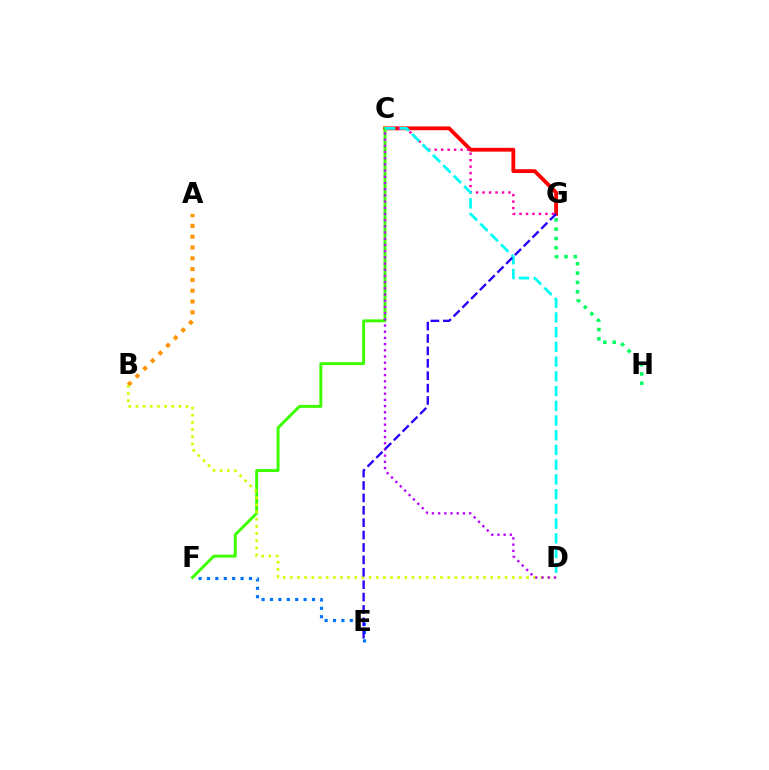{('A', 'B'): [{'color': '#ff9400', 'line_style': 'dotted', 'thickness': 2.94}], ('E', 'F'): [{'color': '#0074ff', 'line_style': 'dotted', 'thickness': 2.28}], ('C', 'G'): [{'color': '#ff0000', 'line_style': 'solid', 'thickness': 2.74}, {'color': '#ff00ac', 'line_style': 'dotted', 'thickness': 1.76}], ('C', 'F'): [{'color': '#3dff00', 'line_style': 'solid', 'thickness': 2.12}], ('B', 'D'): [{'color': '#d1ff00', 'line_style': 'dotted', 'thickness': 1.94}], ('G', 'H'): [{'color': '#00ff5c', 'line_style': 'dotted', 'thickness': 2.53}], ('C', 'D'): [{'color': '#00fff6', 'line_style': 'dashed', 'thickness': 2.0}, {'color': '#b900ff', 'line_style': 'dotted', 'thickness': 1.68}], ('E', 'G'): [{'color': '#2500ff', 'line_style': 'dashed', 'thickness': 1.68}]}